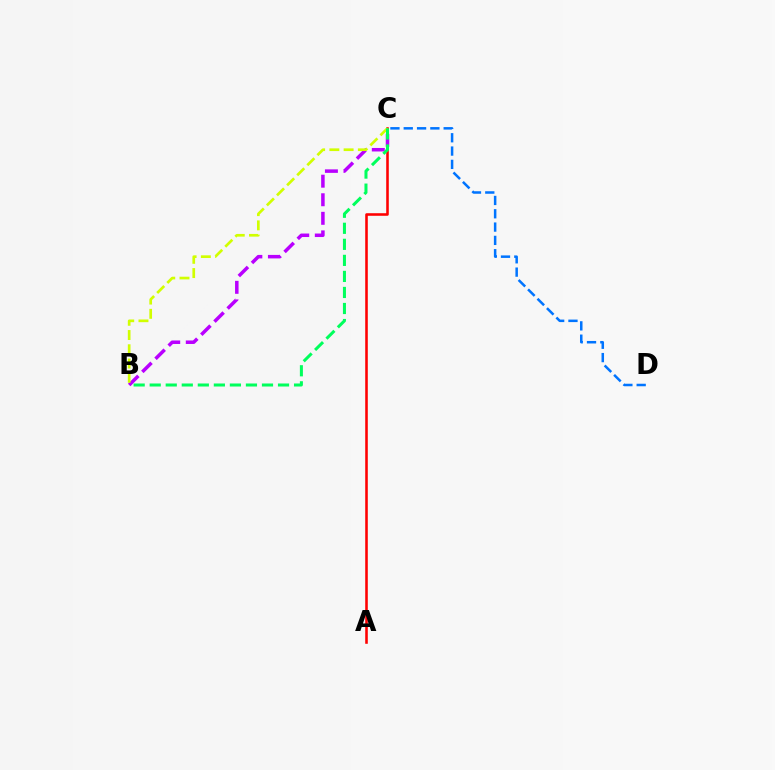{('C', 'D'): [{'color': '#0074ff', 'line_style': 'dashed', 'thickness': 1.81}], ('A', 'C'): [{'color': '#ff0000', 'line_style': 'solid', 'thickness': 1.85}], ('B', 'C'): [{'color': '#b900ff', 'line_style': 'dashed', 'thickness': 2.52}, {'color': '#d1ff00', 'line_style': 'dashed', 'thickness': 1.94}, {'color': '#00ff5c', 'line_style': 'dashed', 'thickness': 2.18}]}